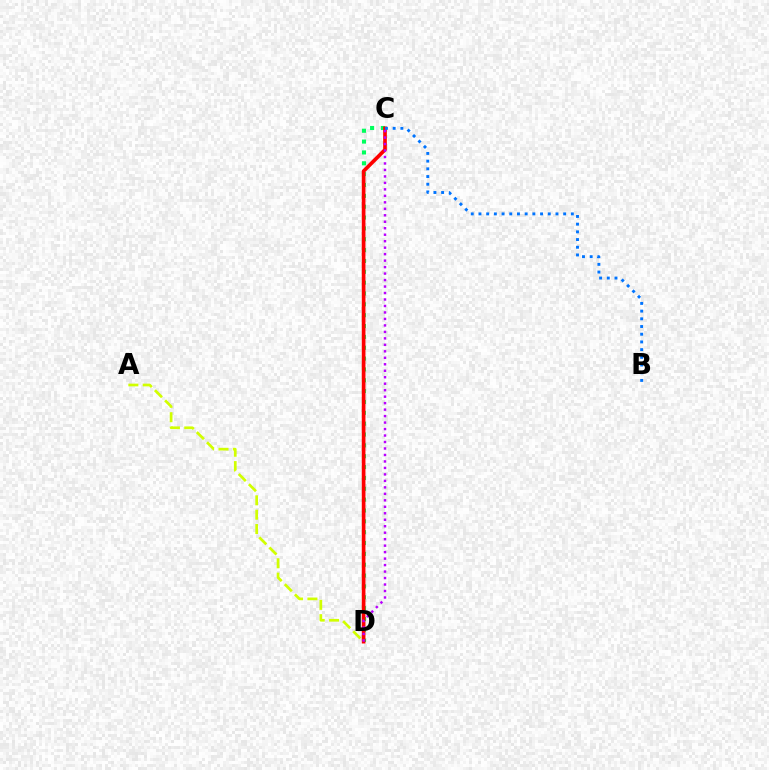{('C', 'D'): [{'color': '#00ff5c', 'line_style': 'dotted', 'thickness': 2.95}, {'color': '#ff0000', 'line_style': 'solid', 'thickness': 2.65}, {'color': '#b900ff', 'line_style': 'dotted', 'thickness': 1.76}], ('A', 'D'): [{'color': '#d1ff00', 'line_style': 'dashed', 'thickness': 1.95}], ('B', 'C'): [{'color': '#0074ff', 'line_style': 'dotted', 'thickness': 2.09}]}